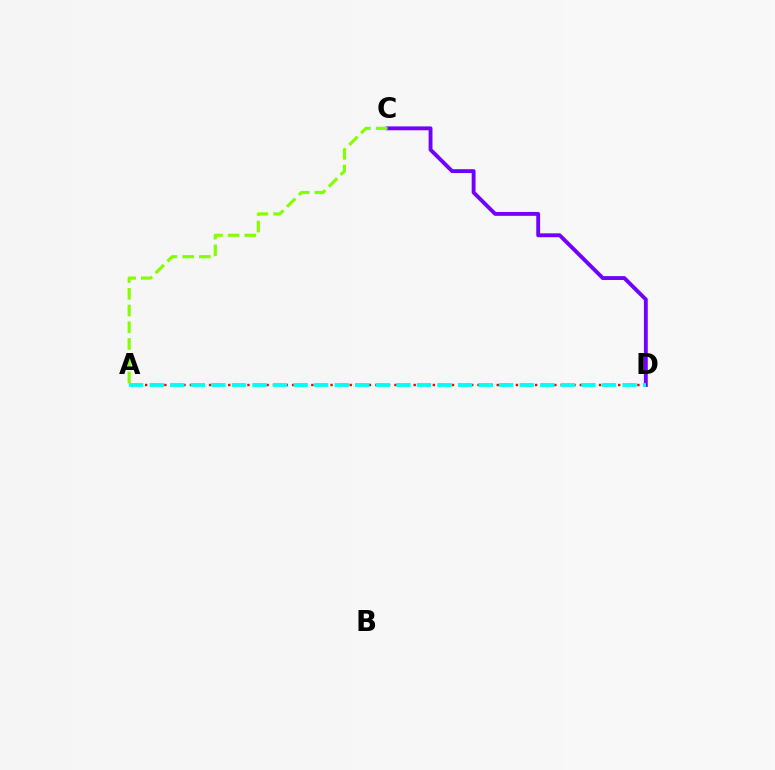{('A', 'D'): [{'color': '#ff0000', 'line_style': 'dotted', 'thickness': 1.74}, {'color': '#00fff6', 'line_style': 'dashed', 'thickness': 2.79}], ('C', 'D'): [{'color': '#7200ff', 'line_style': 'solid', 'thickness': 2.78}], ('A', 'C'): [{'color': '#84ff00', 'line_style': 'dashed', 'thickness': 2.27}]}